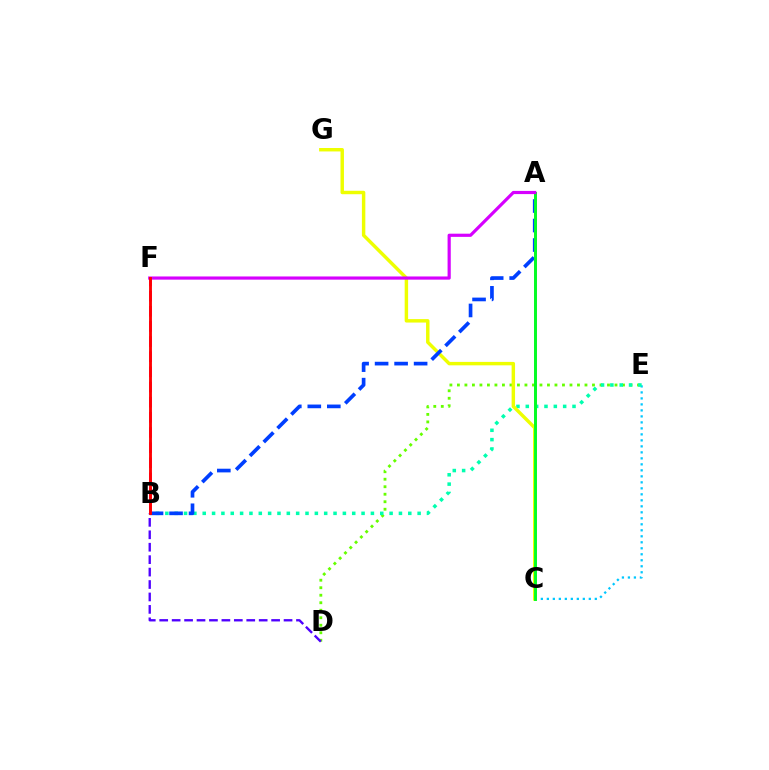{('D', 'E'): [{'color': '#66ff00', 'line_style': 'dotted', 'thickness': 2.04}], ('C', 'E'): [{'color': '#00c7ff', 'line_style': 'dotted', 'thickness': 1.63}], ('A', 'C'): [{'color': '#ff8800', 'line_style': 'solid', 'thickness': 1.96}, {'color': '#00ff27', 'line_style': 'solid', 'thickness': 2.09}], ('B', 'E'): [{'color': '#00ffaf', 'line_style': 'dotted', 'thickness': 2.54}], ('B', 'D'): [{'color': '#4f00ff', 'line_style': 'dashed', 'thickness': 1.69}], ('C', 'G'): [{'color': '#eeff00', 'line_style': 'solid', 'thickness': 2.48}], ('A', 'B'): [{'color': '#003fff', 'line_style': 'dashed', 'thickness': 2.65}], ('B', 'F'): [{'color': '#ff00a0', 'line_style': 'dashed', 'thickness': 2.06}, {'color': '#ff0000', 'line_style': 'solid', 'thickness': 2.06}], ('A', 'F'): [{'color': '#d600ff', 'line_style': 'solid', 'thickness': 2.29}]}